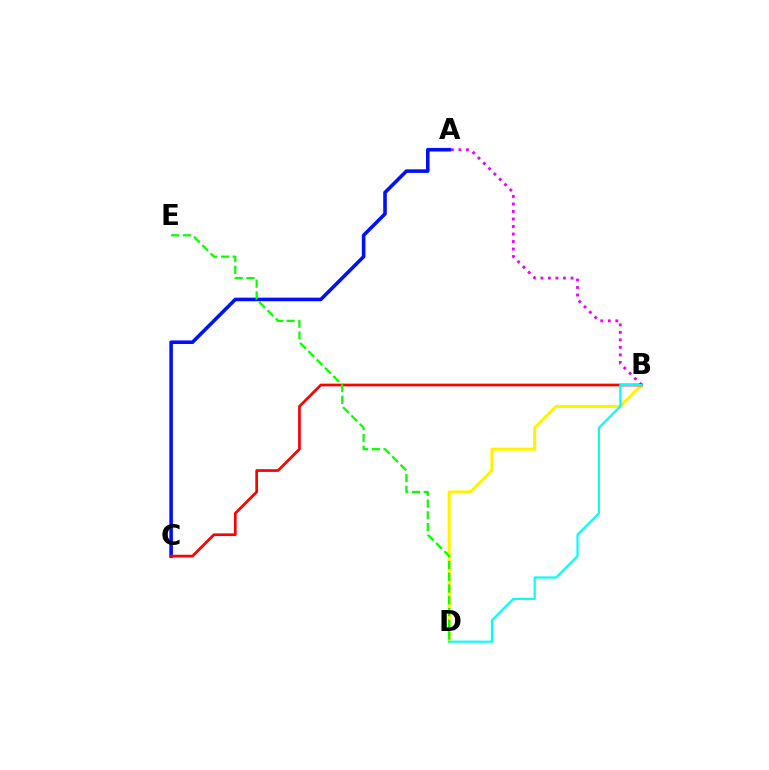{('B', 'D'): [{'color': '#fcf500', 'line_style': 'solid', 'thickness': 2.2}, {'color': '#00fff6', 'line_style': 'solid', 'thickness': 1.55}], ('A', 'C'): [{'color': '#0010ff', 'line_style': 'solid', 'thickness': 2.58}], ('A', 'B'): [{'color': '#ee00ff', 'line_style': 'dotted', 'thickness': 2.04}], ('B', 'C'): [{'color': '#ff0000', 'line_style': 'solid', 'thickness': 1.96}], ('D', 'E'): [{'color': '#08ff00', 'line_style': 'dashed', 'thickness': 1.59}]}